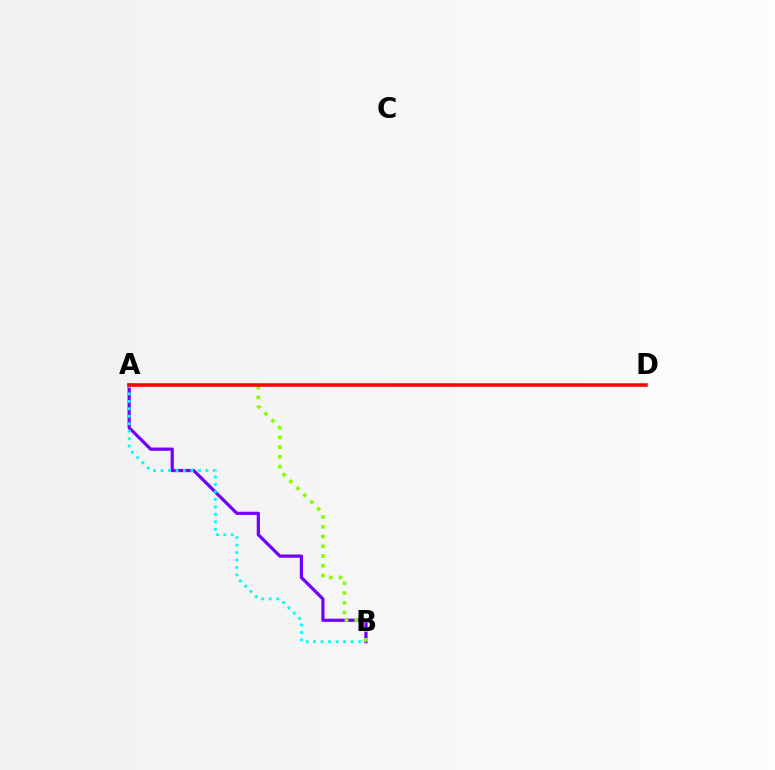{('A', 'B'): [{'color': '#7200ff', 'line_style': 'solid', 'thickness': 2.31}, {'color': '#84ff00', 'line_style': 'dotted', 'thickness': 2.65}, {'color': '#00fff6', 'line_style': 'dotted', 'thickness': 2.03}], ('A', 'D'): [{'color': '#ff0000', 'line_style': 'solid', 'thickness': 2.53}]}